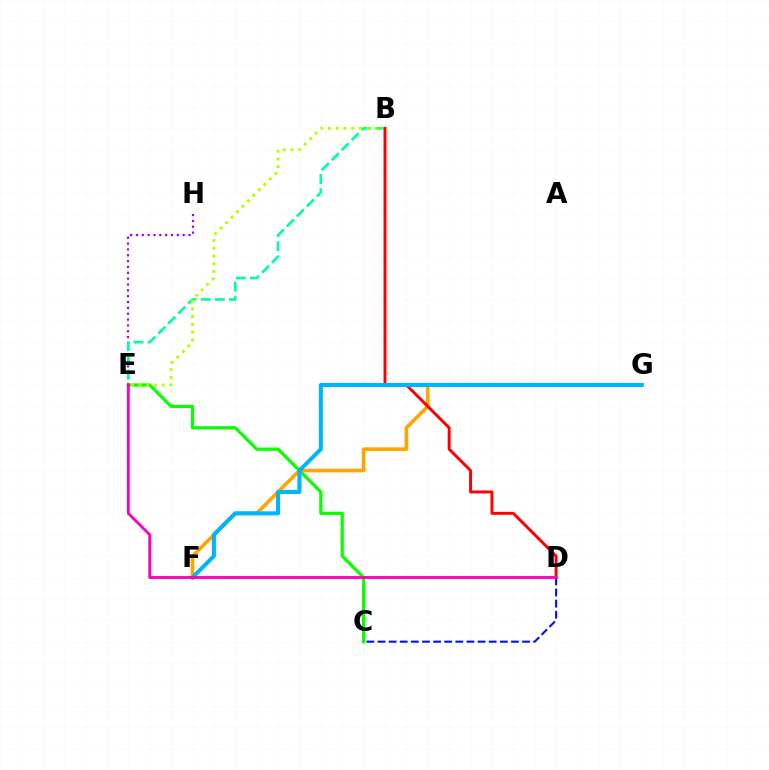{('E', 'H'): [{'color': '#9b00ff', 'line_style': 'dotted', 'thickness': 1.59}], ('C', 'E'): [{'color': '#08ff00', 'line_style': 'solid', 'thickness': 2.31}], ('F', 'G'): [{'color': '#ffa500', 'line_style': 'solid', 'thickness': 2.6}, {'color': '#00b5ff', 'line_style': 'solid', 'thickness': 2.93}], ('B', 'E'): [{'color': '#00ff9d', 'line_style': 'dashed', 'thickness': 1.92}, {'color': '#b3ff00', 'line_style': 'dotted', 'thickness': 2.1}], ('B', 'D'): [{'color': '#ff0000', 'line_style': 'solid', 'thickness': 2.12}], ('C', 'D'): [{'color': '#0010ff', 'line_style': 'dashed', 'thickness': 1.51}], ('D', 'E'): [{'color': '#ff00bd', 'line_style': 'solid', 'thickness': 2.07}]}